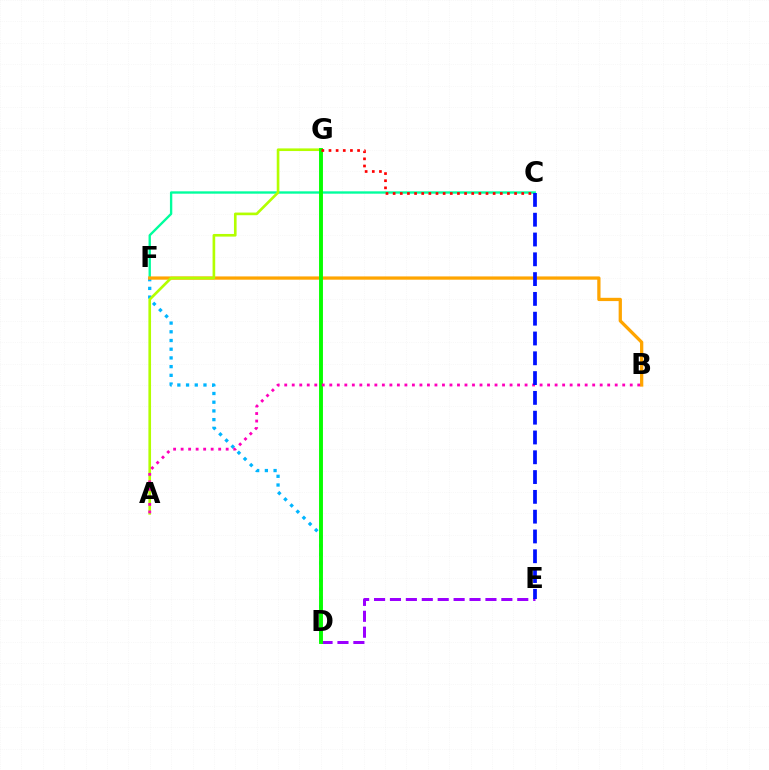{('D', 'E'): [{'color': '#9b00ff', 'line_style': 'dashed', 'thickness': 2.16}], ('C', 'F'): [{'color': '#00ff9d', 'line_style': 'solid', 'thickness': 1.7}], ('D', 'F'): [{'color': '#00b5ff', 'line_style': 'dotted', 'thickness': 2.37}], ('B', 'F'): [{'color': '#ffa500', 'line_style': 'solid', 'thickness': 2.35}], ('A', 'G'): [{'color': '#b3ff00', 'line_style': 'solid', 'thickness': 1.9}], ('D', 'G'): [{'color': '#08ff00', 'line_style': 'solid', 'thickness': 2.81}], ('A', 'B'): [{'color': '#ff00bd', 'line_style': 'dotted', 'thickness': 2.04}], ('C', 'E'): [{'color': '#0010ff', 'line_style': 'dashed', 'thickness': 2.69}], ('C', 'G'): [{'color': '#ff0000', 'line_style': 'dotted', 'thickness': 1.94}]}